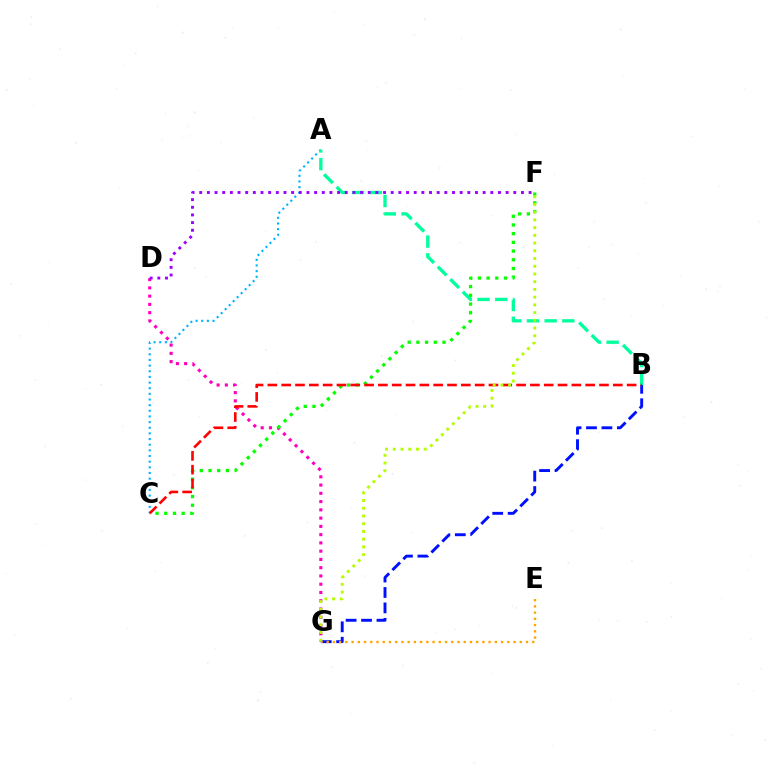{('A', 'C'): [{'color': '#00b5ff', 'line_style': 'dotted', 'thickness': 1.54}], ('D', 'G'): [{'color': '#ff00bd', 'line_style': 'dotted', 'thickness': 2.24}], ('A', 'B'): [{'color': '#00ff9d', 'line_style': 'dashed', 'thickness': 2.41}], ('D', 'F'): [{'color': '#9b00ff', 'line_style': 'dotted', 'thickness': 2.08}], ('B', 'G'): [{'color': '#0010ff', 'line_style': 'dashed', 'thickness': 2.1}], ('C', 'F'): [{'color': '#08ff00', 'line_style': 'dotted', 'thickness': 2.36}], ('B', 'C'): [{'color': '#ff0000', 'line_style': 'dashed', 'thickness': 1.88}], ('F', 'G'): [{'color': '#b3ff00', 'line_style': 'dotted', 'thickness': 2.1}], ('E', 'G'): [{'color': '#ffa500', 'line_style': 'dotted', 'thickness': 1.69}]}